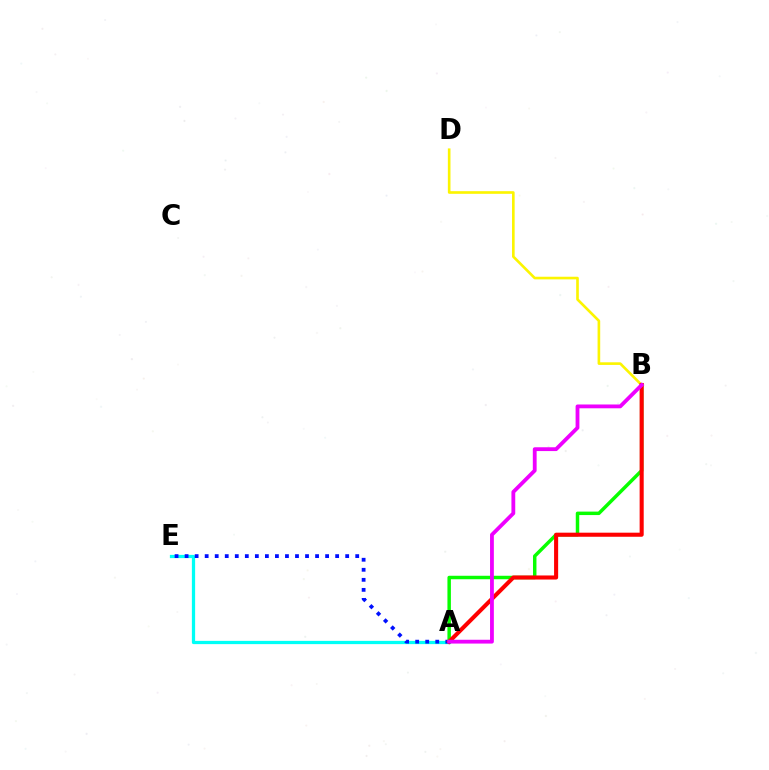{('B', 'D'): [{'color': '#fcf500', 'line_style': 'solid', 'thickness': 1.89}], ('A', 'E'): [{'color': '#00fff6', 'line_style': 'solid', 'thickness': 2.34}, {'color': '#0010ff', 'line_style': 'dotted', 'thickness': 2.73}], ('A', 'B'): [{'color': '#08ff00', 'line_style': 'solid', 'thickness': 2.49}, {'color': '#ff0000', 'line_style': 'solid', 'thickness': 2.93}, {'color': '#ee00ff', 'line_style': 'solid', 'thickness': 2.74}]}